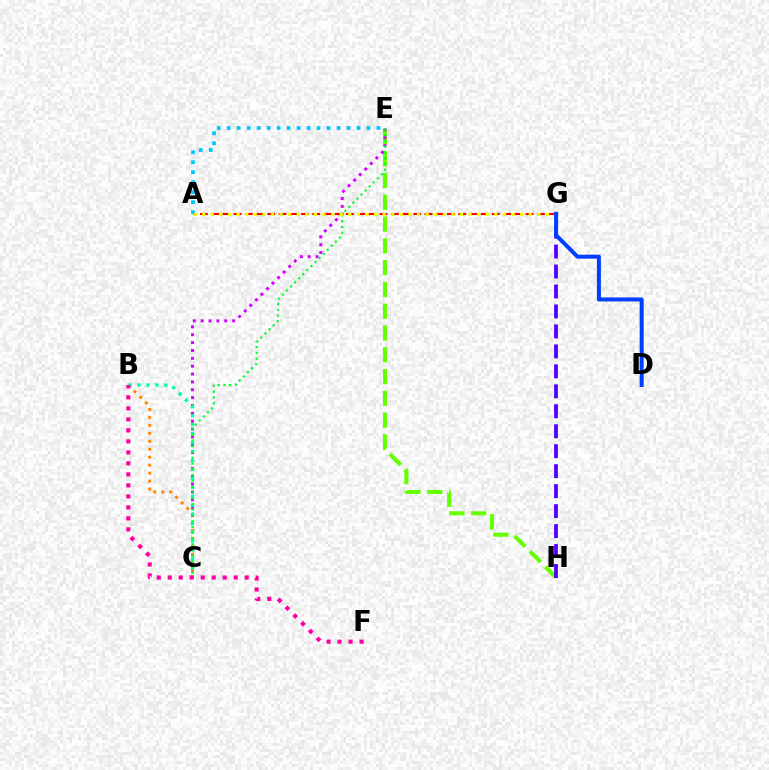{('E', 'H'): [{'color': '#66ff00', 'line_style': 'dashed', 'thickness': 2.96}], ('C', 'E'): [{'color': '#d600ff', 'line_style': 'dotted', 'thickness': 2.14}, {'color': '#00ff27', 'line_style': 'dotted', 'thickness': 1.57}], ('B', 'C'): [{'color': '#ff8800', 'line_style': 'dotted', 'thickness': 2.16}, {'color': '#00ffaf', 'line_style': 'dotted', 'thickness': 2.43}], ('A', 'E'): [{'color': '#00c7ff', 'line_style': 'dotted', 'thickness': 2.71}], ('B', 'F'): [{'color': '#ff00a0', 'line_style': 'dotted', 'thickness': 2.99}], ('A', 'G'): [{'color': '#ff0000', 'line_style': 'dashed', 'thickness': 1.53}, {'color': '#eeff00', 'line_style': 'dotted', 'thickness': 2.33}], ('G', 'H'): [{'color': '#4f00ff', 'line_style': 'dashed', 'thickness': 2.71}], ('D', 'G'): [{'color': '#003fff', 'line_style': 'solid', 'thickness': 2.87}]}